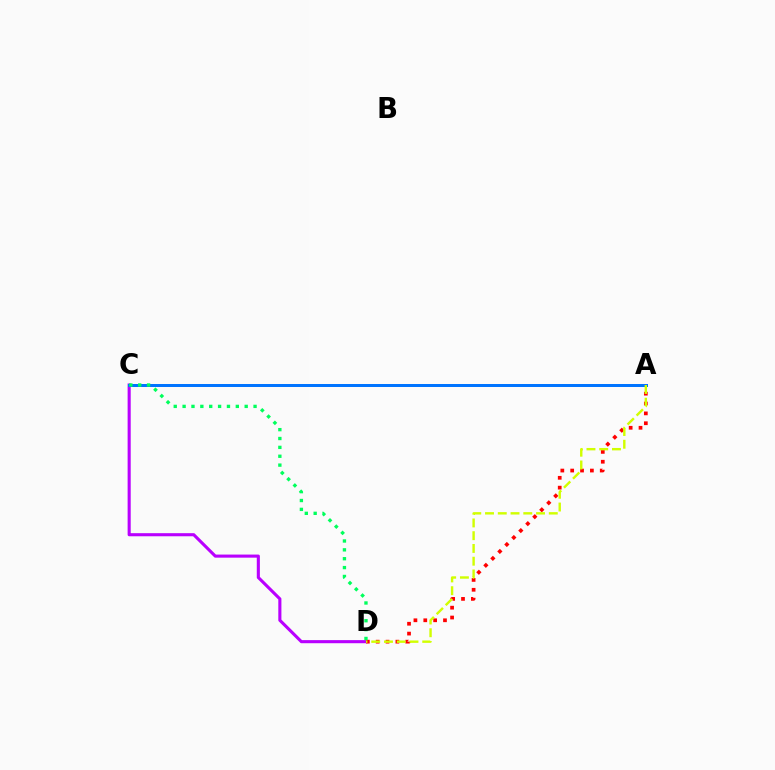{('C', 'D'): [{'color': '#b900ff', 'line_style': 'solid', 'thickness': 2.23}, {'color': '#00ff5c', 'line_style': 'dotted', 'thickness': 2.41}], ('A', 'D'): [{'color': '#ff0000', 'line_style': 'dotted', 'thickness': 2.68}, {'color': '#d1ff00', 'line_style': 'dashed', 'thickness': 1.73}], ('A', 'C'): [{'color': '#0074ff', 'line_style': 'solid', 'thickness': 2.16}]}